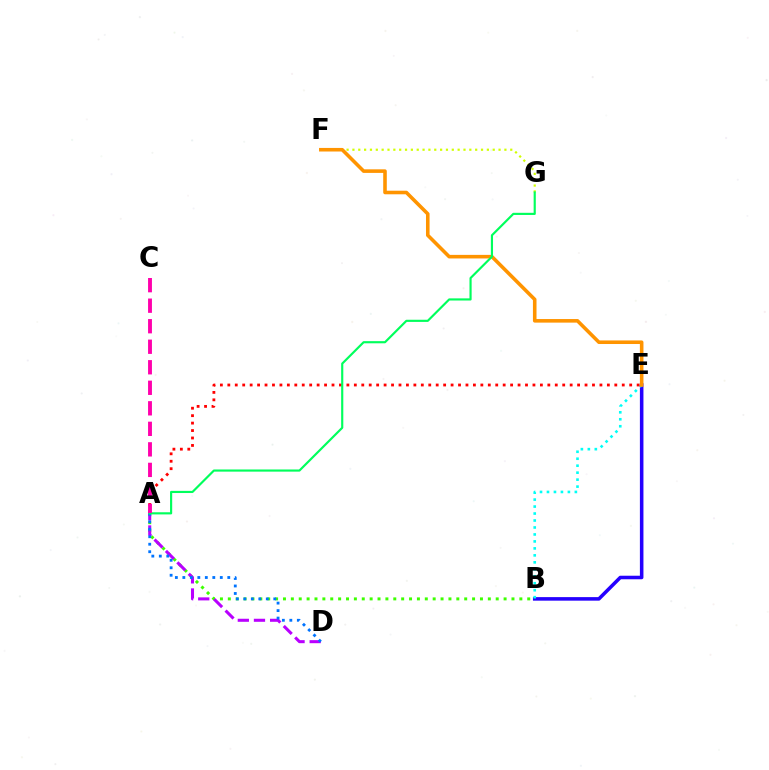{('B', 'E'): [{'color': '#2500ff', 'line_style': 'solid', 'thickness': 2.55}, {'color': '#00fff6', 'line_style': 'dotted', 'thickness': 1.89}], ('F', 'G'): [{'color': '#d1ff00', 'line_style': 'dotted', 'thickness': 1.59}], ('A', 'B'): [{'color': '#3dff00', 'line_style': 'dotted', 'thickness': 2.14}], ('A', 'E'): [{'color': '#ff0000', 'line_style': 'dotted', 'thickness': 2.02}], ('A', 'D'): [{'color': '#b900ff', 'line_style': 'dashed', 'thickness': 2.19}, {'color': '#0074ff', 'line_style': 'dotted', 'thickness': 2.03}], ('E', 'F'): [{'color': '#ff9400', 'line_style': 'solid', 'thickness': 2.58}], ('A', 'G'): [{'color': '#00ff5c', 'line_style': 'solid', 'thickness': 1.55}], ('A', 'C'): [{'color': '#ff00ac', 'line_style': 'dashed', 'thickness': 2.79}]}